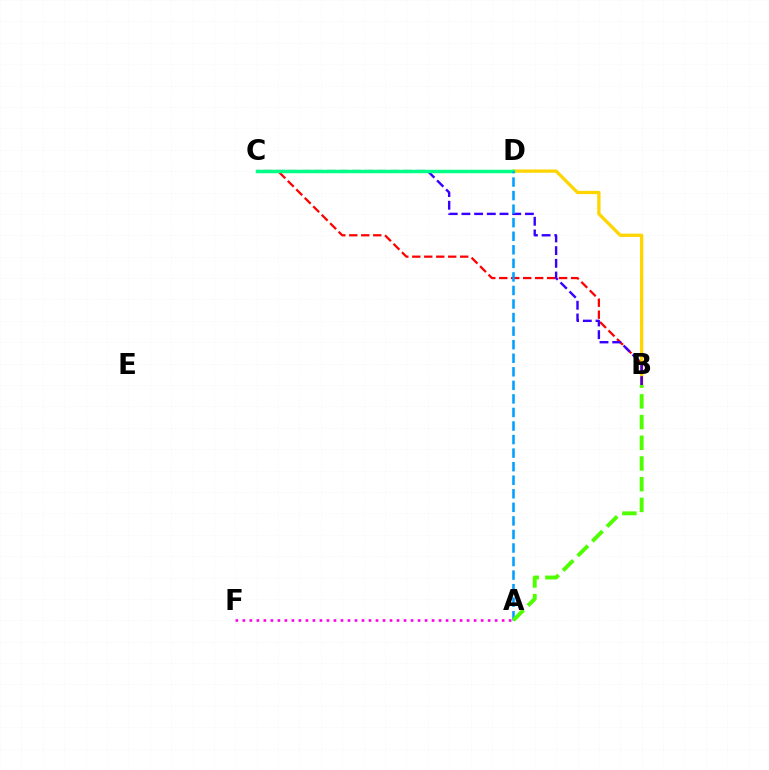{('B', 'D'): [{'color': '#ffd500', 'line_style': 'solid', 'thickness': 2.37}], ('B', 'C'): [{'color': '#ff0000', 'line_style': 'dashed', 'thickness': 1.63}, {'color': '#3700ff', 'line_style': 'dashed', 'thickness': 1.72}], ('C', 'D'): [{'color': '#00ff86', 'line_style': 'solid', 'thickness': 2.52}], ('A', 'D'): [{'color': '#009eff', 'line_style': 'dashed', 'thickness': 1.84}], ('A', 'B'): [{'color': '#4fff00', 'line_style': 'dashed', 'thickness': 2.81}], ('A', 'F'): [{'color': '#ff00ed', 'line_style': 'dotted', 'thickness': 1.9}]}